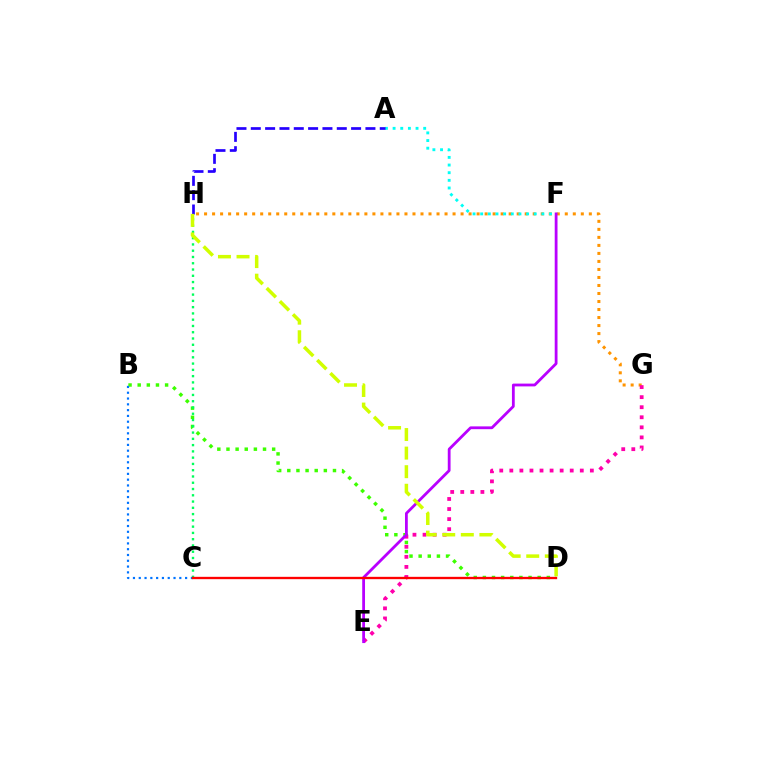{('G', 'H'): [{'color': '#ff9400', 'line_style': 'dotted', 'thickness': 2.18}], ('B', 'D'): [{'color': '#3dff00', 'line_style': 'dotted', 'thickness': 2.48}], ('E', 'G'): [{'color': '#ff00ac', 'line_style': 'dotted', 'thickness': 2.73}], ('E', 'F'): [{'color': '#b900ff', 'line_style': 'solid', 'thickness': 2.01}], ('C', 'H'): [{'color': '#00ff5c', 'line_style': 'dotted', 'thickness': 1.7}], ('B', 'C'): [{'color': '#0074ff', 'line_style': 'dotted', 'thickness': 1.57}], ('C', 'D'): [{'color': '#ff0000', 'line_style': 'solid', 'thickness': 1.68}], ('A', 'F'): [{'color': '#00fff6', 'line_style': 'dotted', 'thickness': 2.08}], ('A', 'H'): [{'color': '#2500ff', 'line_style': 'dashed', 'thickness': 1.95}], ('D', 'H'): [{'color': '#d1ff00', 'line_style': 'dashed', 'thickness': 2.52}]}